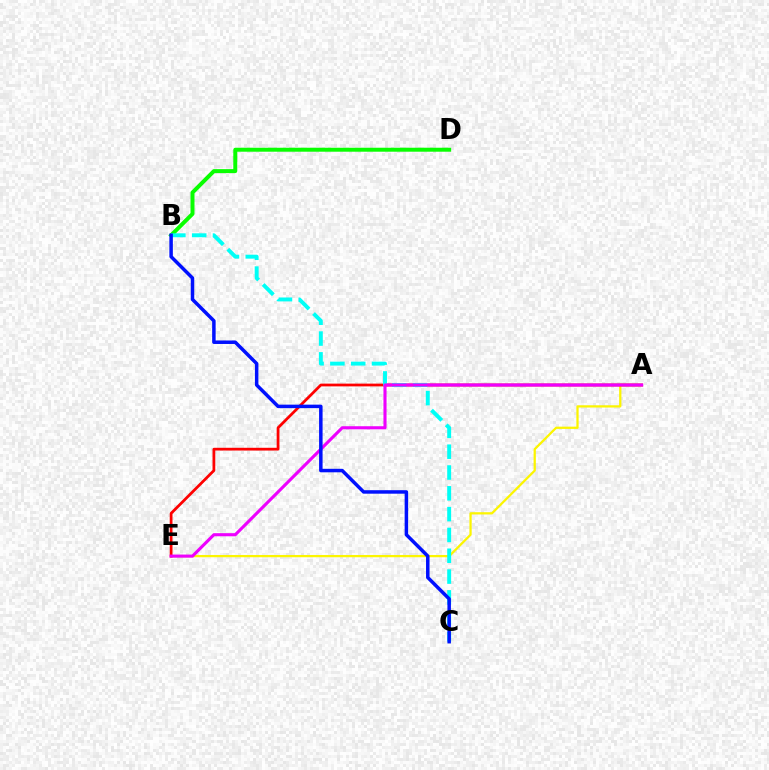{('A', 'E'): [{'color': '#fcf500', 'line_style': 'solid', 'thickness': 1.63}, {'color': '#ff0000', 'line_style': 'solid', 'thickness': 1.98}, {'color': '#ee00ff', 'line_style': 'solid', 'thickness': 2.23}], ('B', 'D'): [{'color': '#08ff00', 'line_style': 'solid', 'thickness': 2.86}], ('B', 'C'): [{'color': '#00fff6', 'line_style': 'dashed', 'thickness': 2.83}, {'color': '#0010ff', 'line_style': 'solid', 'thickness': 2.51}]}